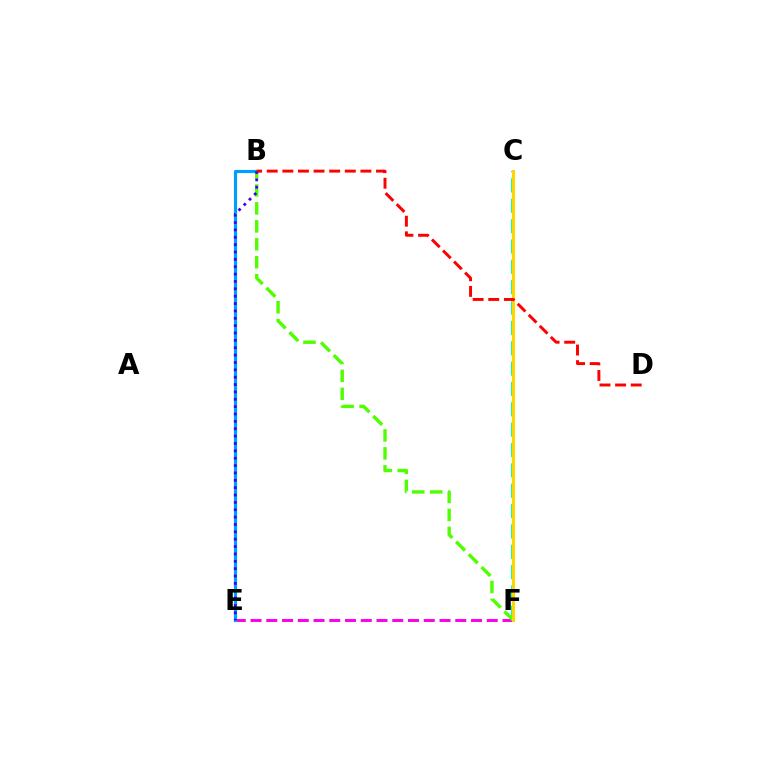{('C', 'F'): [{'color': '#00ff86', 'line_style': 'dashed', 'thickness': 2.77}, {'color': '#ffd500', 'line_style': 'solid', 'thickness': 2.19}], ('E', 'F'): [{'color': '#ff00ed', 'line_style': 'dashed', 'thickness': 2.14}], ('B', 'F'): [{'color': '#4fff00', 'line_style': 'dashed', 'thickness': 2.44}], ('B', 'E'): [{'color': '#009eff', 'line_style': 'solid', 'thickness': 2.27}, {'color': '#3700ff', 'line_style': 'dotted', 'thickness': 2.0}], ('B', 'D'): [{'color': '#ff0000', 'line_style': 'dashed', 'thickness': 2.12}]}